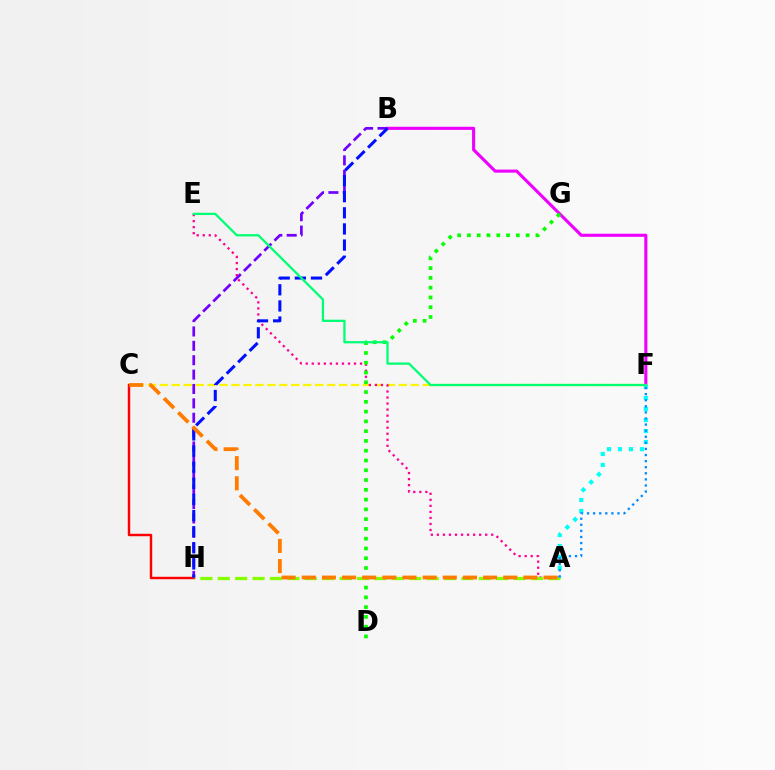{('C', 'F'): [{'color': '#fcf500', 'line_style': 'dashed', 'thickness': 1.62}], ('C', 'H'): [{'color': '#ff0000', 'line_style': 'solid', 'thickness': 1.75}], ('B', 'F'): [{'color': '#ee00ff', 'line_style': 'solid', 'thickness': 2.23}], ('A', 'E'): [{'color': '#ff0094', 'line_style': 'dotted', 'thickness': 1.64}], ('D', 'G'): [{'color': '#08ff00', 'line_style': 'dotted', 'thickness': 2.66}], ('B', 'H'): [{'color': '#7200ff', 'line_style': 'dashed', 'thickness': 1.95}, {'color': '#0010ff', 'line_style': 'dashed', 'thickness': 2.19}], ('A', 'H'): [{'color': '#84ff00', 'line_style': 'dashed', 'thickness': 2.36}], ('A', 'F'): [{'color': '#00fff6', 'line_style': 'dotted', 'thickness': 2.99}, {'color': '#008cff', 'line_style': 'dotted', 'thickness': 1.65}], ('A', 'C'): [{'color': '#ff7c00', 'line_style': 'dashed', 'thickness': 2.74}], ('E', 'F'): [{'color': '#00ff74', 'line_style': 'solid', 'thickness': 1.64}]}